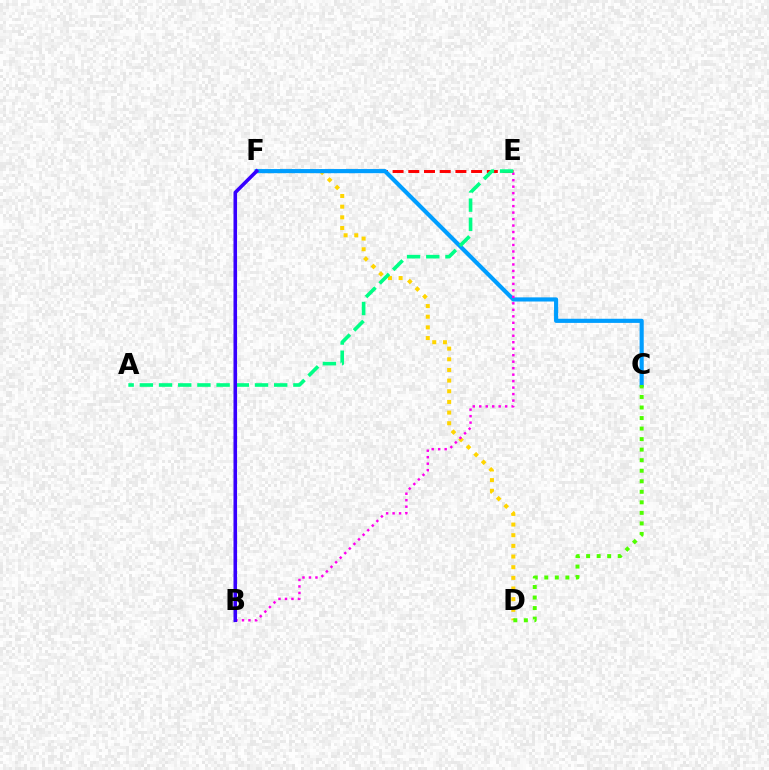{('D', 'F'): [{'color': '#ffd500', 'line_style': 'dotted', 'thickness': 2.9}], ('E', 'F'): [{'color': '#ff0000', 'line_style': 'dashed', 'thickness': 2.13}], ('C', 'F'): [{'color': '#009eff', 'line_style': 'solid', 'thickness': 2.98}], ('B', 'E'): [{'color': '#ff00ed', 'line_style': 'dotted', 'thickness': 1.76}], ('A', 'E'): [{'color': '#00ff86', 'line_style': 'dashed', 'thickness': 2.61}], ('B', 'F'): [{'color': '#3700ff', 'line_style': 'solid', 'thickness': 2.58}], ('C', 'D'): [{'color': '#4fff00', 'line_style': 'dotted', 'thickness': 2.86}]}